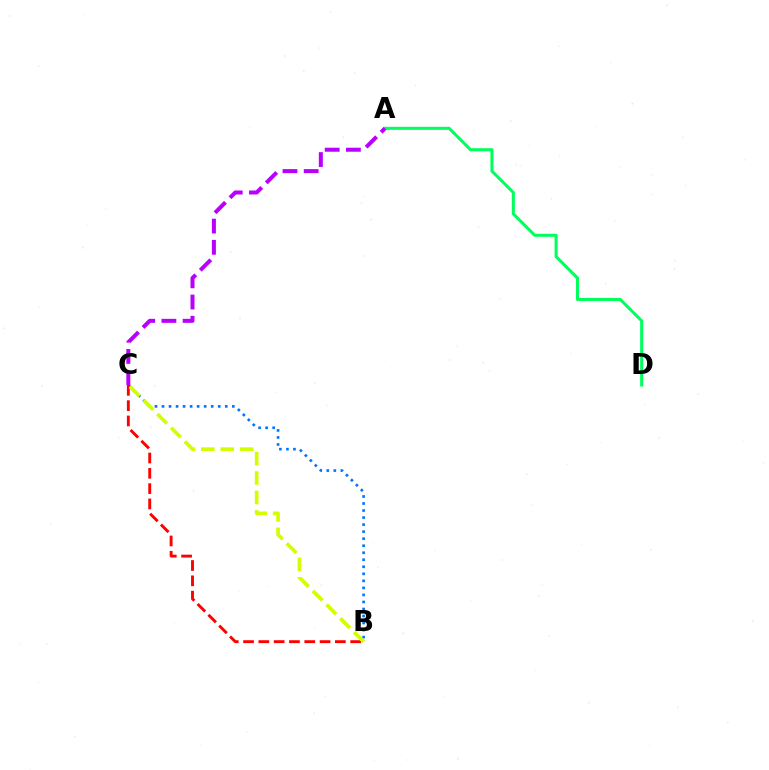{('A', 'D'): [{'color': '#00ff5c', 'line_style': 'solid', 'thickness': 2.19}], ('B', 'C'): [{'color': '#0074ff', 'line_style': 'dotted', 'thickness': 1.91}, {'color': '#ff0000', 'line_style': 'dashed', 'thickness': 2.08}, {'color': '#d1ff00', 'line_style': 'dashed', 'thickness': 2.64}], ('A', 'C'): [{'color': '#b900ff', 'line_style': 'dashed', 'thickness': 2.88}]}